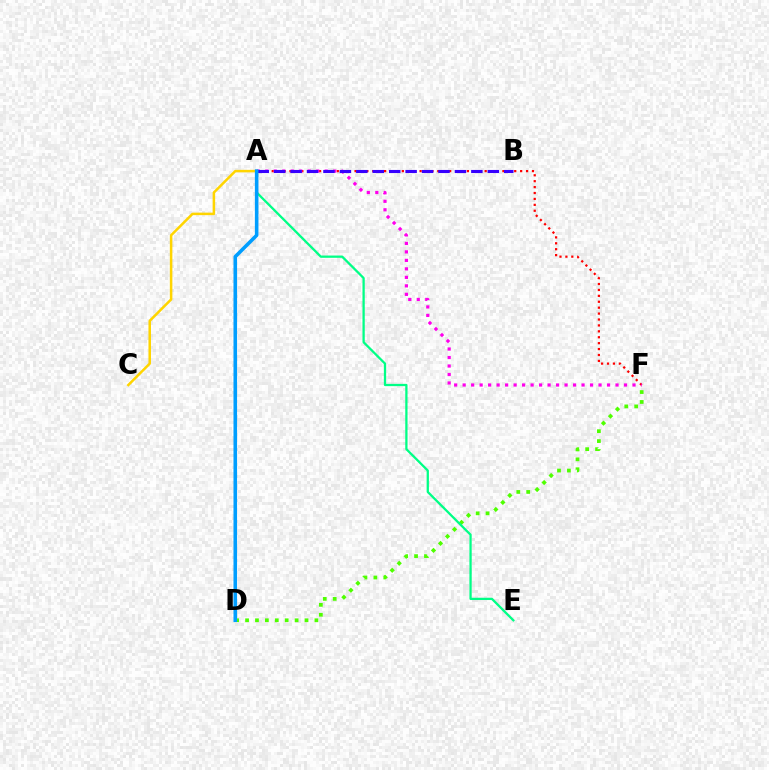{('D', 'F'): [{'color': '#4fff00', 'line_style': 'dotted', 'thickness': 2.69}], ('A', 'E'): [{'color': '#00ff86', 'line_style': 'solid', 'thickness': 1.64}], ('A', 'F'): [{'color': '#ff0000', 'line_style': 'dotted', 'thickness': 1.61}, {'color': '#ff00ed', 'line_style': 'dotted', 'thickness': 2.31}], ('A', 'B'): [{'color': '#3700ff', 'line_style': 'dashed', 'thickness': 2.23}], ('A', 'C'): [{'color': '#ffd500', 'line_style': 'solid', 'thickness': 1.82}], ('A', 'D'): [{'color': '#009eff', 'line_style': 'solid', 'thickness': 2.58}]}